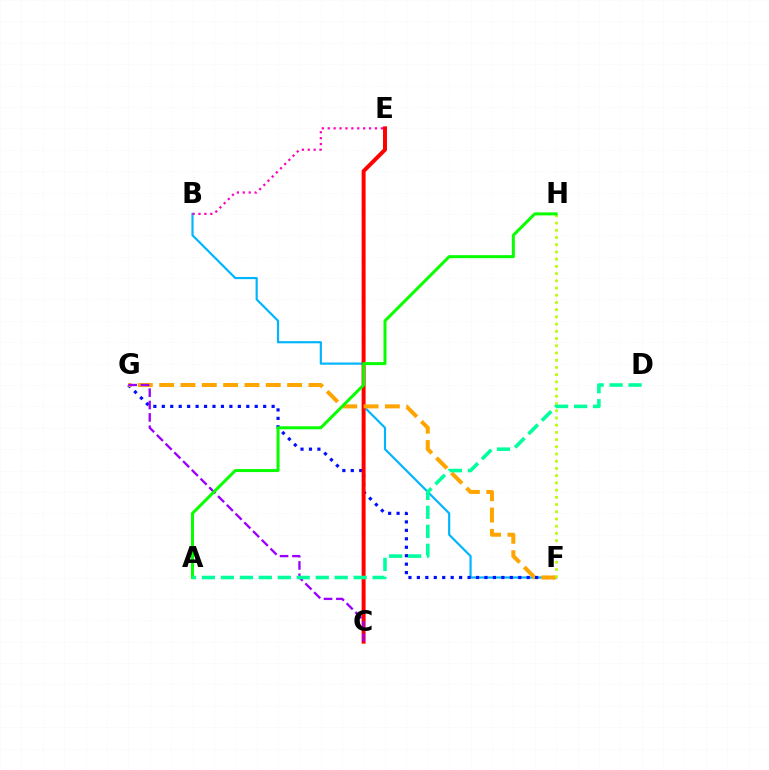{('B', 'F'): [{'color': '#00b5ff', 'line_style': 'solid', 'thickness': 1.57}], ('B', 'E'): [{'color': '#ff00bd', 'line_style': 'dotted', 'thickness': 1.6}], ('F', 'G'): [{'color': '#0010ff', 'line_style': 'dotted', 'thickness': 2.3}, {'color': '#ffa500', 'line_style': 'dashed', 'thickness': 2.9}], ('C', 'E'): [{'color': '#ff0000', 'line_style': 'solid', 'thickness': 2.85}], ('F', 'H'): [{'color': '#b3ff00', 'line_style': 'dotted', 'thickness': 1.96}], ('C', 'G'): [{'color': '#9b00ff', 'line_style': 'dashed', 'thickness': 1.68}], ('A', 'H'): [{'color': '#08ff00', 'line_style': 'solid', 'thickness': 2.17}], ('A', 'D'): [{'color': '#00ff9d', 'line_style': 'dashed', 'thickness': 2.58}]}